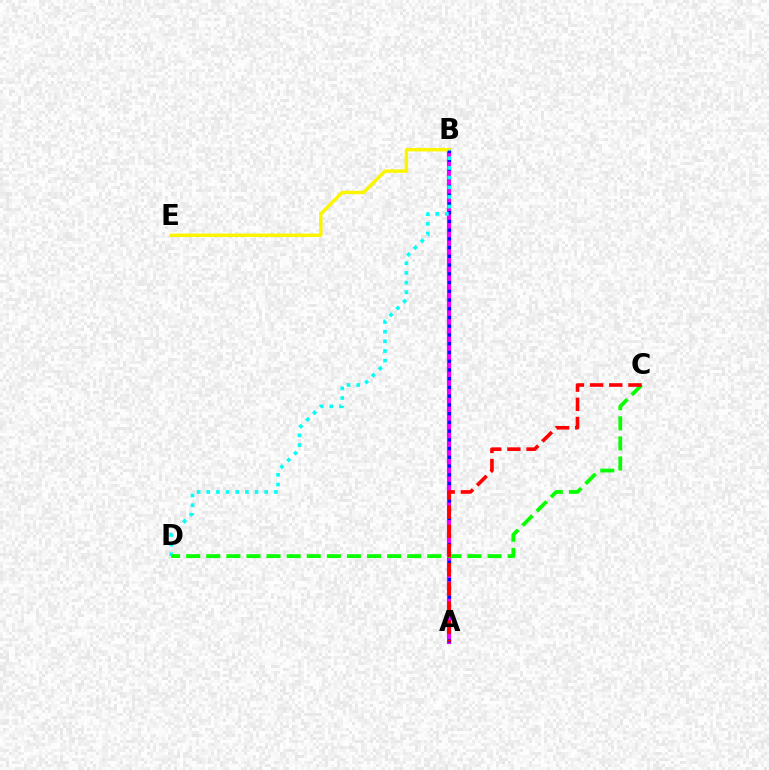{('A', 'B'): [{'color': '#ee00ff', 'line_style': 'solid', 'thickness': 2.99}, {'color': '#0010ff', 'line_style': 'dotted', 'thickness': 2.37}], ('B', 'E'): [{'color': '#fcf500', 'line_style': 'solid', 'thickness': 2.47}], ('B', 'D'): [{'color': '#00fff6', 'line_style': 'dotted', 'thickness': 2.62}], ('C', 'D'): [{'color': '#08ff00', 'line_style': 'dashed', 'thickness': 2.73}], ('A', 'C'): [{'color': '#ff0000', 'line_style': 'dashed', 'thickness': 2.61}]}